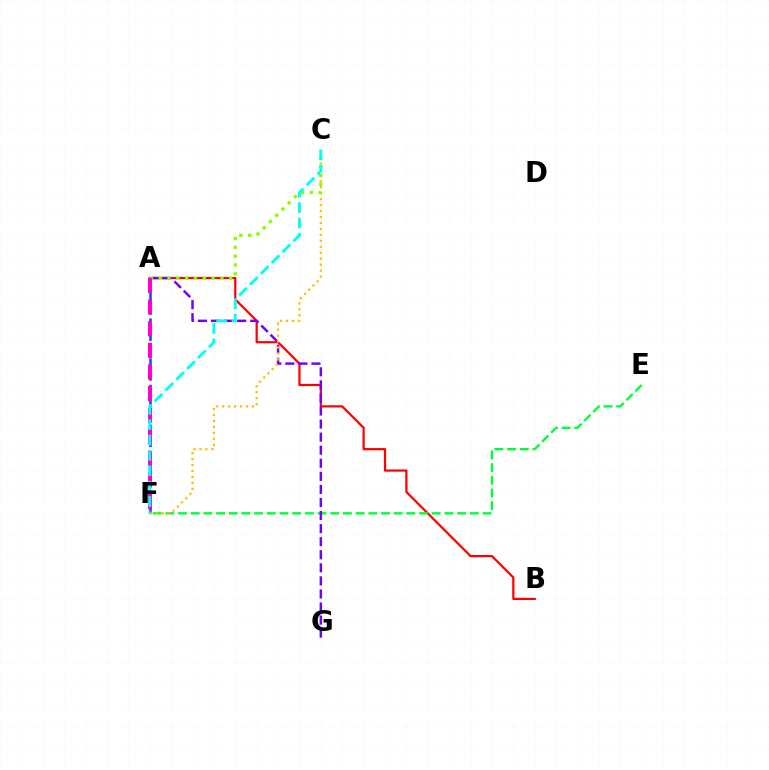{('A', 'B'): [{'color': '#ff0000', 'line_style': 'solid', 'thickness': 1.6}], ('A', 'F'): [{'color': '#004bff', 'line_style': 'dashed', 'thickness': 1.8}, {'color': '#ff00cf', 'line_style': 'dashed', 'thickness': 2.94}], ('E', 'F'): [{'color': '#00ff39', 'line_style': 'dashed', 'thickness': 1.72}], ('A', 'G'): [{'color': '#7200ff', 'line_style': 'dashed', 'thickness': 1.78}], ('C', 'F'): [{'color': '#ffbd00', 'line_style': 'dotted', 'thickness': 1.62}, {'color': '#00fff6', 'line_style': 'dashed', 'thickness': 2.09}], ('A', 'C'): [{'color': '#84ff00', 'line_style': 'dotted', 'thickness': 2.4}]}